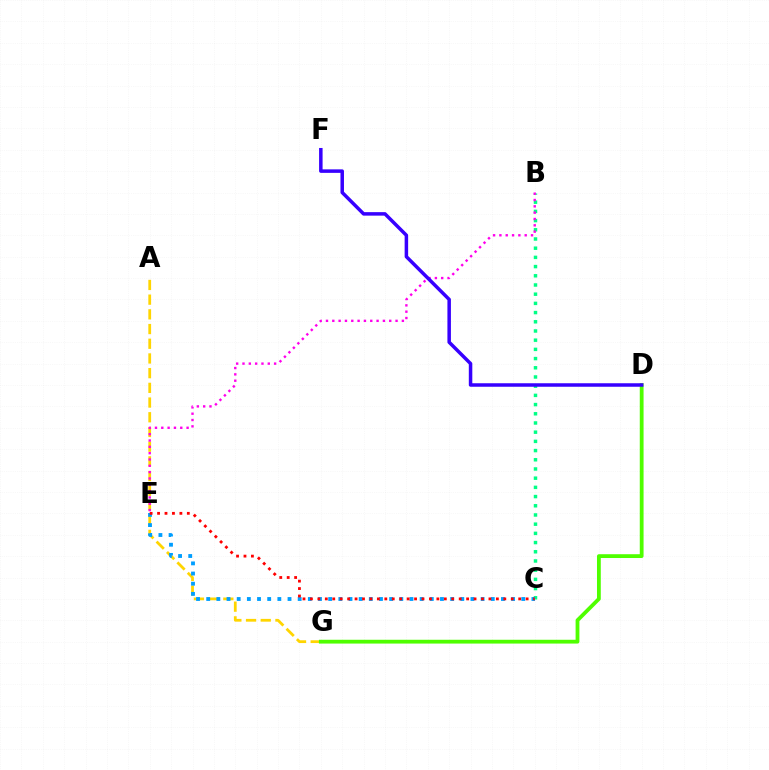{('A', 'G'): [{'color': '#ffd500', 'line_style': 'dashed', 'thickness': 2.0}], ('B', 'C'): [{'color': '#00ff86', 'line_style': 'dotted', 'thickness': 2.5}], ('C', 'E'): [{'color': '#009eff', 'line_style': 'dotted', 'thickness': 2.76}, {'color': '#ff0000', 'line_style': 'dotted', 'thickness': 2.02}], ('D', 'G'): [{'color': '#4fff00', 'line_style': 'solid', 'thickness': 2.74}], ('B', 'E'): [{'color': '#ff00ed', 'line_style': 'dotted', 'thickness': 1.72}], ('D', 'F'): [{'color': '#3700ff', 'line_style': 'solid', 'thickness': 2.52}]}